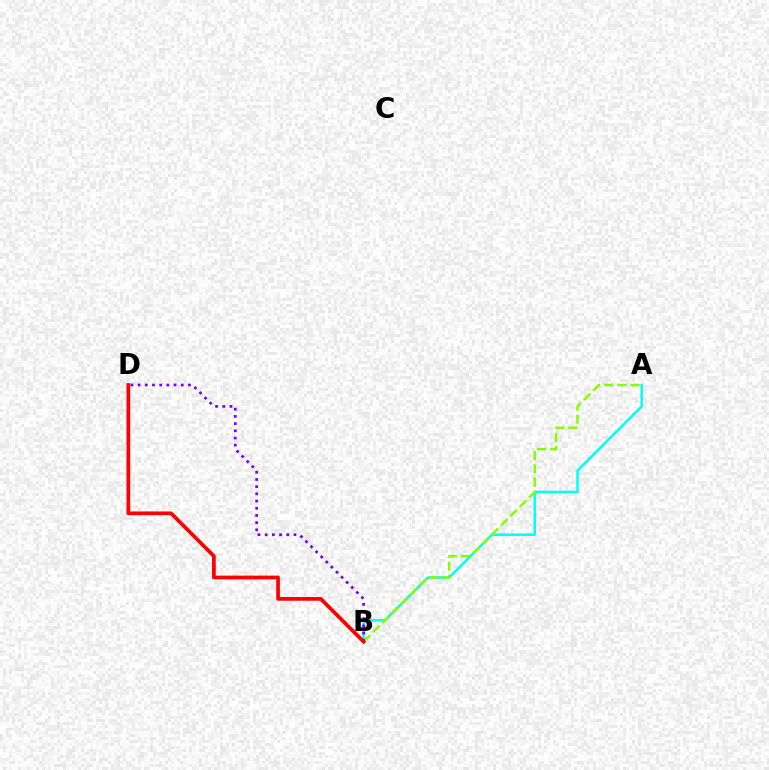{('A', 'B'): [{'color': '#00fff6', 'line_style': 'solid', 'thickness': 1.79}, {'color': '#84ff00', 'line_style': 'dashed', 'thickness': 1.79}], ('B', 'D'): [{'color': '#7200ff', 'line_style': 'dotted', 'thickness': 1.95}, {'color': '#ff0000', 'line_style': 'solid', 'thickness': 2.68}]}